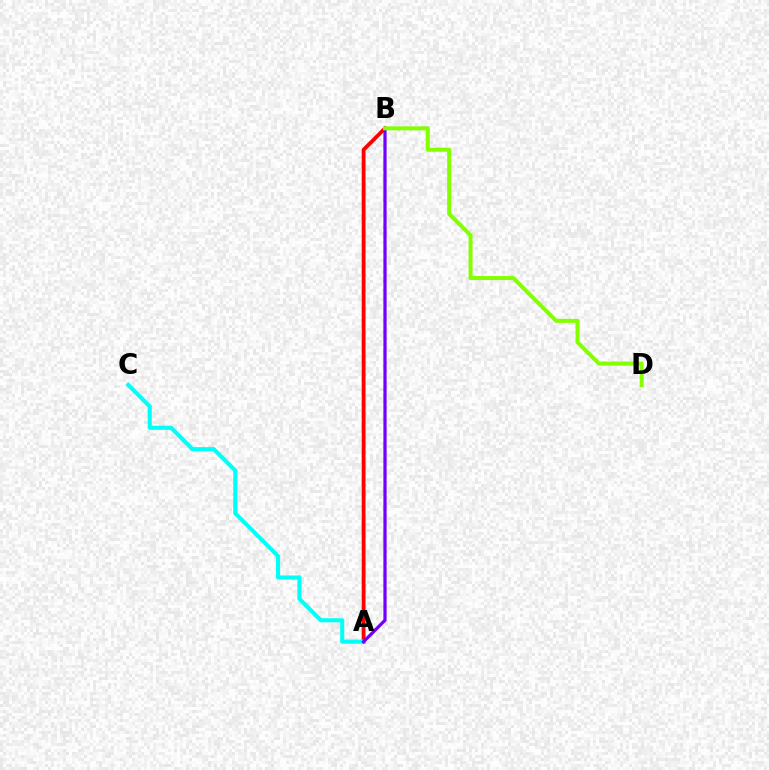{('A', 'B'): [{'color': '#ff0000', 'line_style': 'solid', 'thickness': 2.74}, {'color': '#7200ff', 'line_style': 'solid', 'thickness': 2.33}], ('A', 'C'): [{'color': '#00fff6', 'line_style': 'solid', 'thickness': 2.94}], ('B', 'D'): [{'color': '#84ff00', 'line_style': 'solid', 'thickness': 2.88}]}